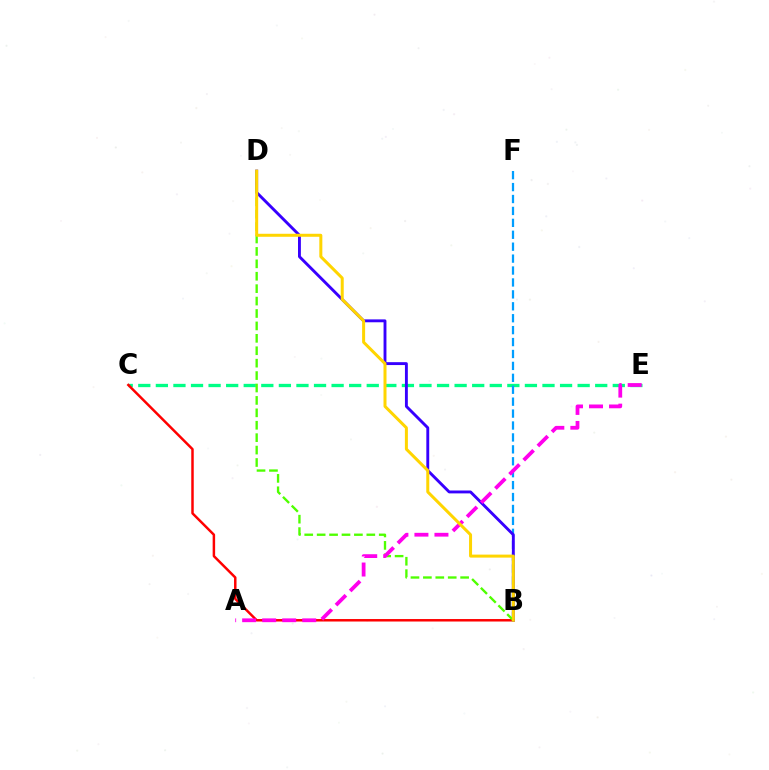{('C', 'E'): [{'color': '#00ff86', 'line_style': 'dashed', 'thickness': 2.39}], ('B', 'F'): [{'color': '#009eff', 'line_style': 'dashed', 'thickness': 1.62}], ('B', 'C'): [{'color': '#ff0000', 'line_style': 'solid', 'thickness': 1.79}], ('B', 'D'): [{'color': '#3700ff', 'line_style': 'solid', 'thickness': 2.08}, {'color': '#4fff00', 'line_style': 'dashed', 'thickness': 1.69}, {'color': '#ffd500', 'line_style': 'solid', 'thickness': 2.17}], ('A', 'E'): [{'color': '#ff00ed', 'line_style': 'dashed', 'thickness': 2.72}]}